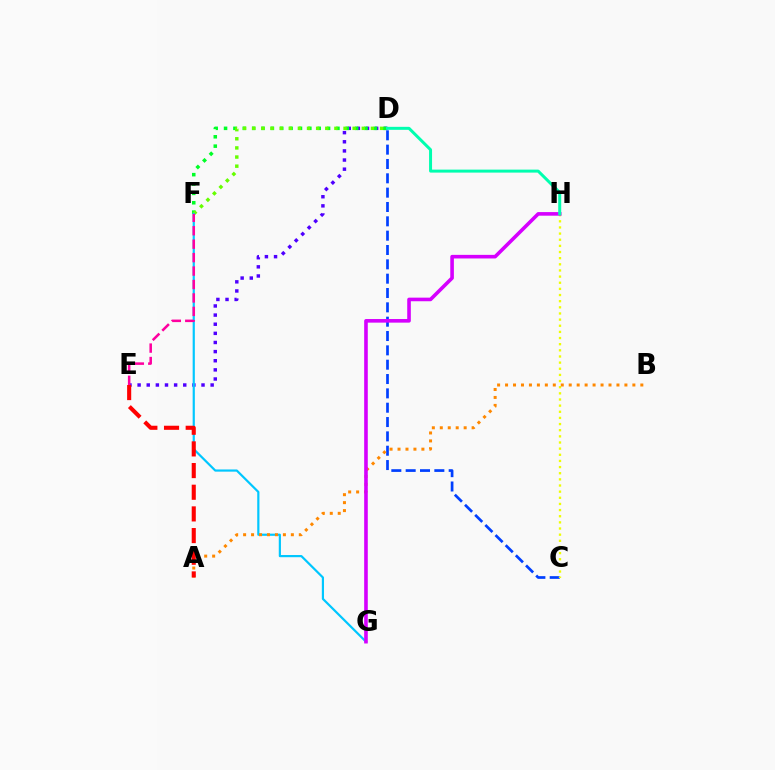{('D', 'E'): [{'color': '#4f00ff', 'line_style': 'dotted', 'thickness': 2.48}], ('D', 'F'): [{'color': '#00ff27', 'line_style': 'dotted', 'thickness': 2.54}, {'color': '#66ff00', 'line_style': 'dotted', 'thickness': 2.48}], ('C', 'D'): [{'color': '#003fff', 'line_style': 'dashed', 'thickness': 1.95}], ('F', 'G'): [{'color': '#00c7ff', 'line_style': 'solid', 'thickness': 1.57}], ('C', 'H'): [{'color': '#eeff00', 'line_style': 'dotted', 'thickness': 1.67}], ('A', 'B'): [{'color': '#ff8800', 'line_style': 'dotted', 'thickness': 2.16}], ('G', 'H'): [{'color': '#d600ff', 'line_style': 'solid', 'thickness': 2.59}], ('E', 'F'): [{'color': '#ff00a0', 'line_style': 'dashed', 'thickness': 1.83}], ('A', 'E'): [{'color': '#ff0000', 'line_style': 'dashed', 'thickness': 2.94}], ('D', 'H'): [{'color': '#00ffaf', 'line_style': 'solid', 'thickness': 2.15}]}